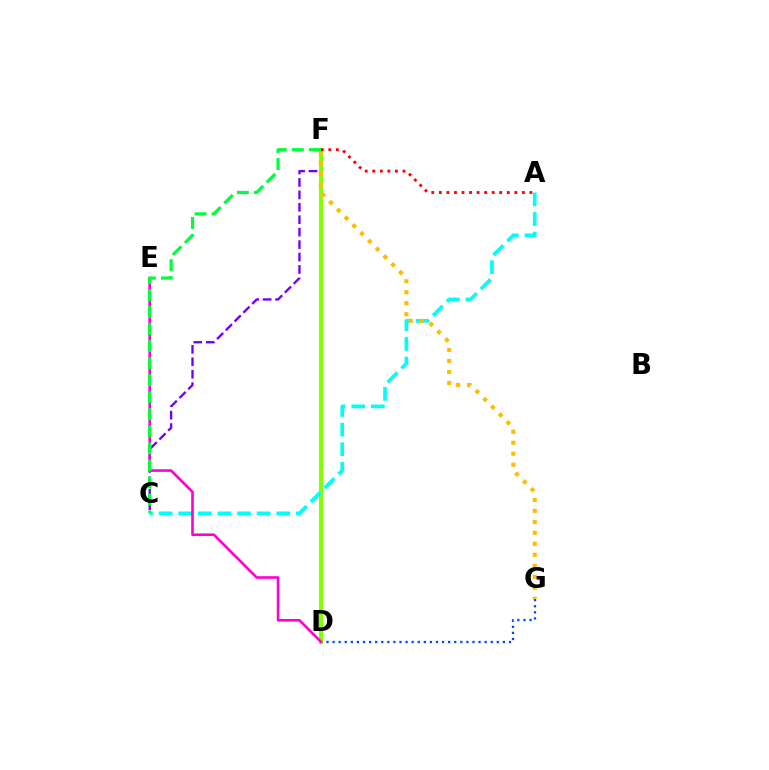{('C', 'F'): [{'color': '#7200ff', 'line_style': 'dashed', 'thickness': 1.69}, {'color': '#00ff39', 'line_style': 'dashed', 'thickness': 2.32}], ('D', 'G'): [{'color': '#004bff', 'line_style': 'dotted', 'thickness': 1.65}], ('D', 'F'): [{'color': '#84ff00', 'line_style': 'solid', 'thickness': 2.95}], ('A', 'C'): [{'color': '#00fff6', 'line_style': 'dashed', 'thickness': 2.66}], ('F', 'G'): [{'color': '#ffbd00', 'line_style': 'dotted', 'thickness': 2.99}], ('A', 'F'): [{'color': '#ff0000', 'line_style': 'dotted', 'thickness': 2.05}], ('D', 'E'): [{'color': '#ff00cf', 'line_style': 'solid', 'thickness': 1.89}]}